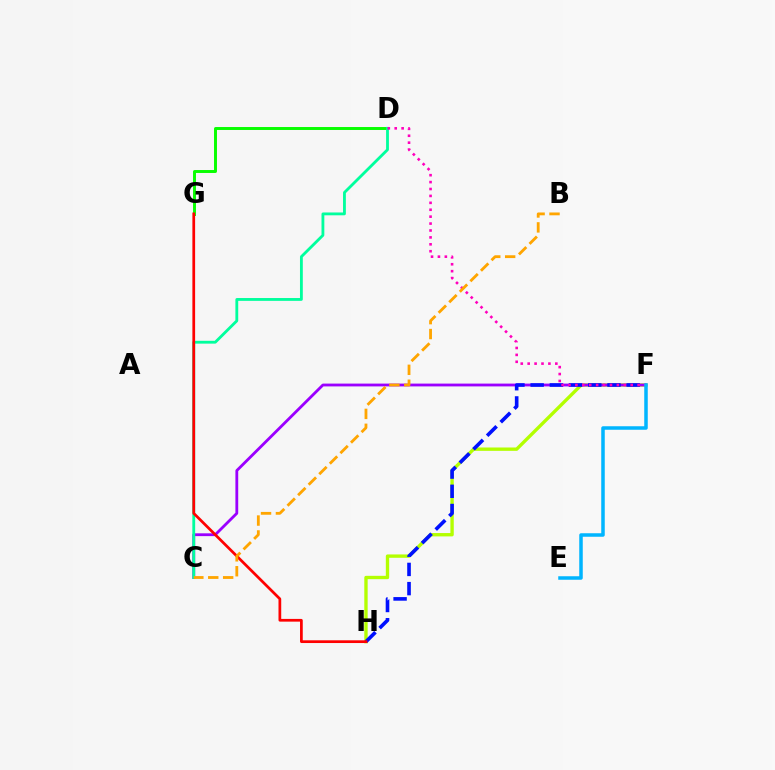{('F', 'H'): [{'color': '#b3ff00', 'line_style': 'solid', 'thickness': 2.41}, {'color': '#0010ff', 'line_style': 'dashed', 'thickness': 2.61}], ('C', 'F'): [{'color': '#9b00ff', 'line_style': 'solid', 'thickness': 2.02}], ('D', 'G'): [{'color': '#08ff00', 'line_style': 'solid', 'thickness': 2.12}], ('C', 'D'): [{'color': '#00ff9d', 'line_style': 'solid', 'thickness': 2.03}], ('G', 'H'): [{'color': '#ff0000', 'line_style': 'solid', 'thickness': 1.96}], ('D', 'F'): [{'color': '#ff00bd', 'line_style': 'dotted', 'thickness': 1.88}], ('E', 'F'): [{'color': '#00b5ff', 'line_style': 'solid', 'thickness': 2.52}], ('B', 'C'): [{'color': '#ffa500', 'line_style': 'dashed', 'thickness': 2.03}]}